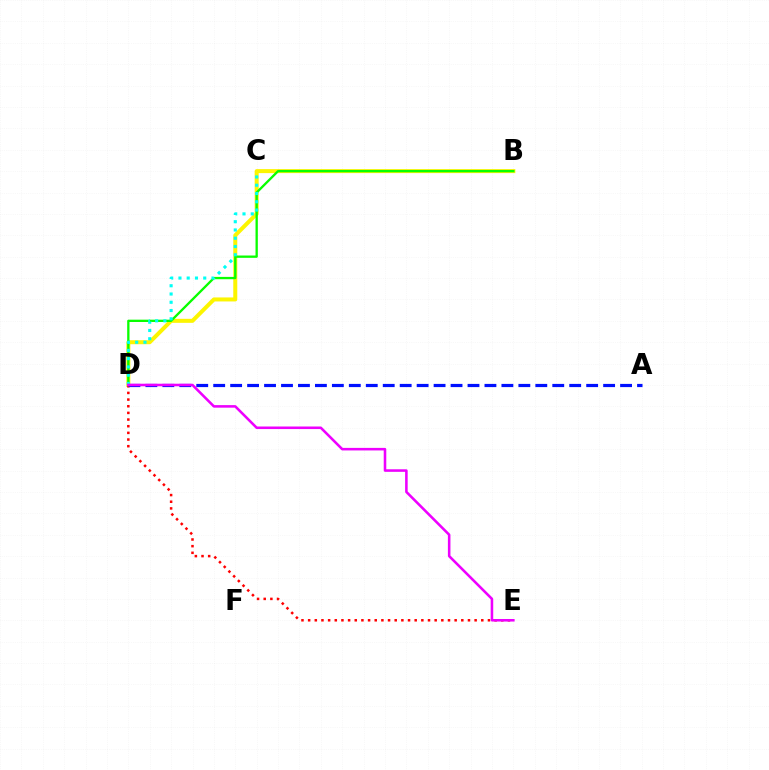{('B', 'D'): [{'color': '#fcf500', 'line_style': 'solid', 'thickness': 2.89}, {'color': '#08ff00', 'line_style': 'solid', 'thickness': 1.67}], ('D', 'E'): [{'color': '#ff0000', 'line_style': 'dotted', 'thickness': 1.81}, {'color': '#ee00ff', 'line_style': 'solid', 'thickness': 1.84}], ('A', 'D'): [{'color': '#0010ff', 'line_style': 'dashed', 'thickness': 2.3}], ('C', 'D'): [{'color': '#00fff6', 'line_style': 'dotted', 'thickness': 2.25}]}